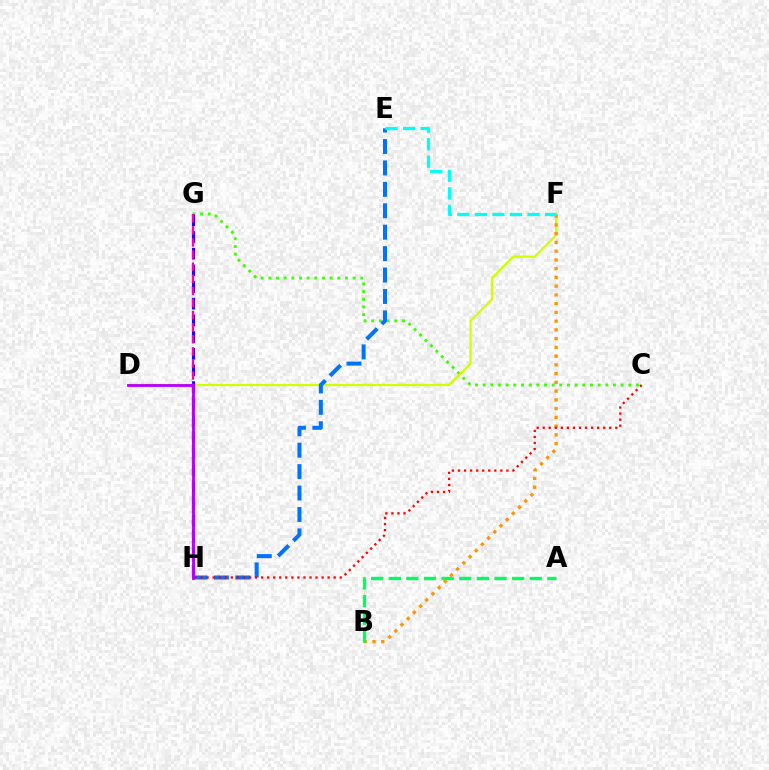{('C', 'G'): [{'color': '#3dff00', 'line_style': 'dotted', 'thickness': 2.08}], ('D', 'F'): [{'color': '#d1ff00', 'line_style': 'solid', 'thickness': 1.61}], ('B', 'F'): [{'color': '#ff9400', 'line_style': 'dotted', 'thickness': 2.38}], ('G', 'H'): [{'color': '#2500ff', 'line_style': 'dashed', 'thickness': 2.27}, {'color': '#ff00ac', 'line_style': 'dashed', 'thickness': 1.64}], ('E', 'H'): [{'color': '#0074ff', 'line_style': 'dashed', 'thickness': 2.91}], ('C', 'H'): [{'color': '#ff0000', 'line_style': 'dotted', 'thickness': 1.64}], ('A', 'B'): [{'color': '#00ff5c', 'line_style': 'dashed', 'thickness': 2.39}], ('E', 'F'): [{'color': '#00fff6', 'line_style': 'dashed', 'thickness': 2.38}], ('D', 'H'): [{'color': '#b900ff', 'line_style': 'solid', 'thickness': 2.04}]}